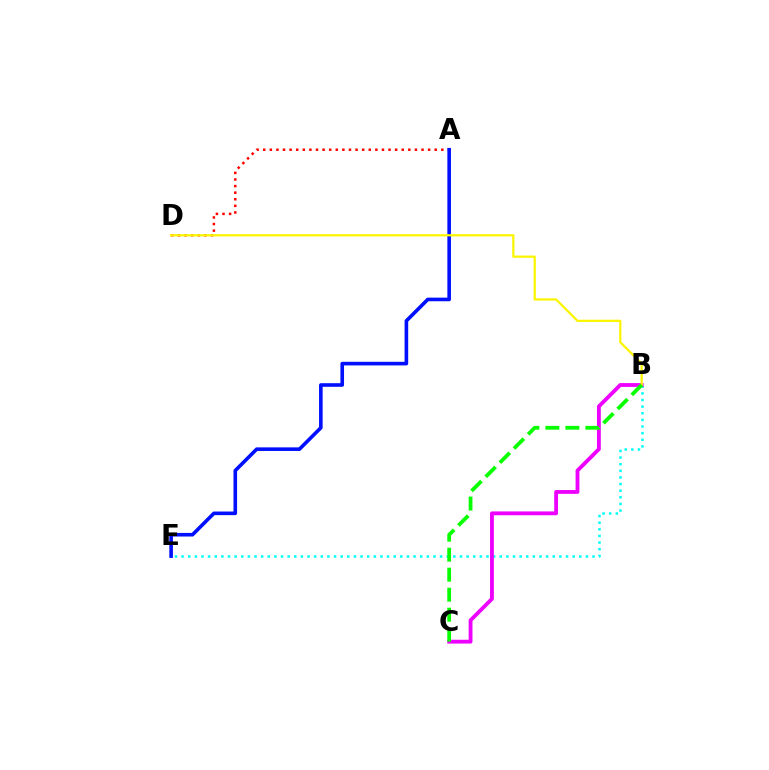{('A', 'D'): [{'color': '#ff0000', 'line_style': 'dotted', 'thickness': 1.79}], ('B', 'E'): [{'color': '#00fff6', 'line_style': 'dotted', 'thickness': 1.8}], ('B', 'C'): [{'color': '#ee00ff', 'line_style': 'solid', 'thickness': 2.76}, {'color': '#08ff00', 'line_style': 'dashed', 'thickness': 2.72}], ('A', 'E'): [{'color': '#0010ff', 'line_style': 'solid', 'thickness': 2.6}], ('B', 'D'): [{'color': '#fcf500', 'line_style': 'solid', 'thickness': 1.62}]}